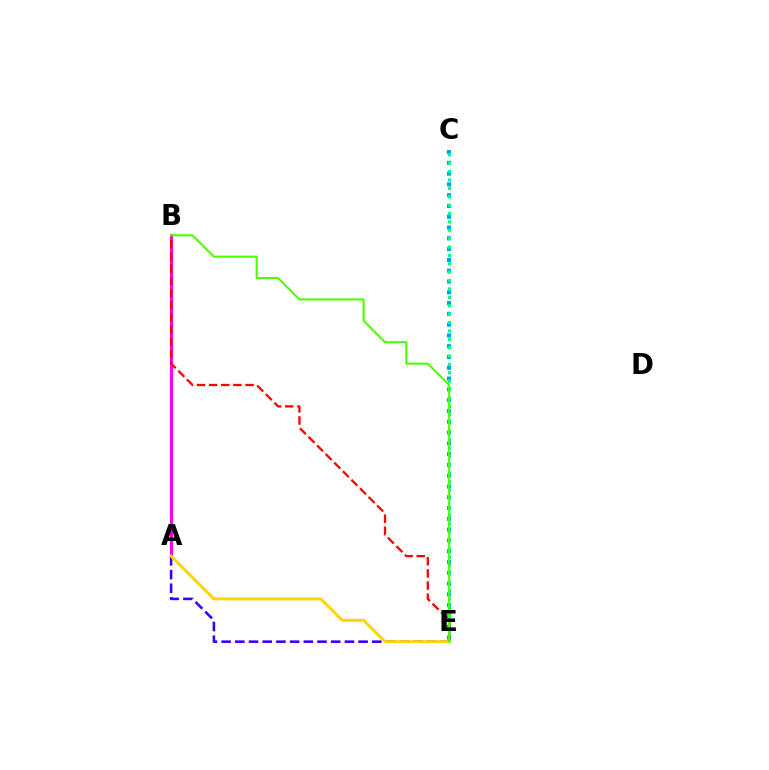{('A', 'B'): [{'color': '#ff00ed', 'line_style': 'solid', 'thickness': 2.19}], ('C', 'E'): [{'color': '#009eff', 'line_style': 'dotted', 'thickness': 2.93}, {'color': '#00ff86', 'line_style': 'dotted', 'thickness': 2.28}], ('A', 'E'): [{'color': '#3700ff', 'line_style': 'dashed', 'thickness': 1.86}, {'color': '#ffd500', 'line_style': 'solid', 'thickness': 2.12}], ('B', 'E'): [{'color': '#ff0000', 'line_style': 'dashed', 'thickness': 1.65}, {'color': '#4fff00', 'line_style': 'solid', 'thickness': 1.52}]}